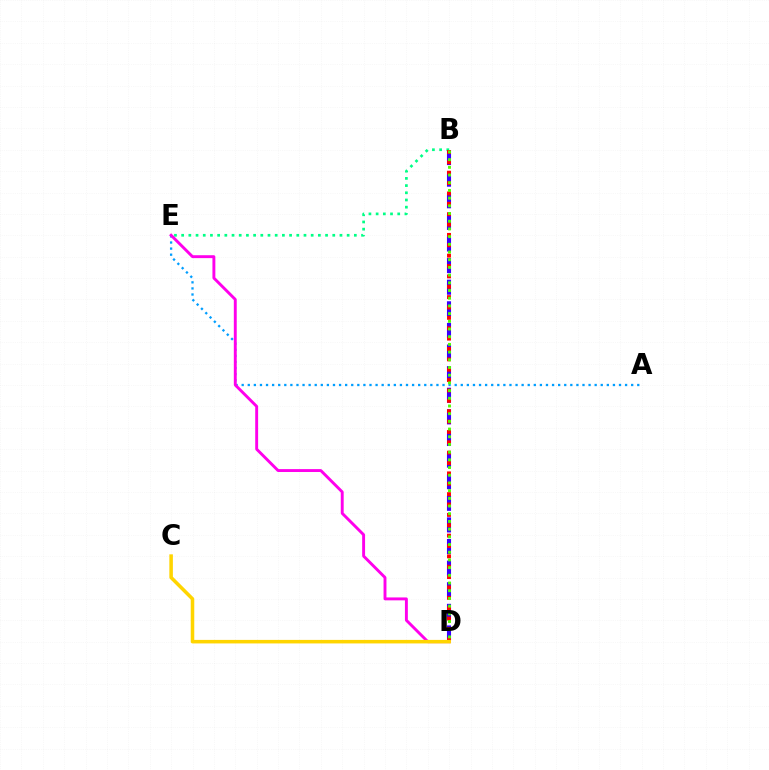{('A', 'E'): [{'color': '#009eff', 'line_style': 'dotted', 'thickness': 1.65}], ('B', 'E'): [{'color': '#00ff86', 'line_style': 'dotted', 'thickness': 1.95}], ('B', 'D'): [{'color': '#3700ff', 'line_style': 'dashed', 'thickness': 2.94}, {'color': '#ff0000', 'line_style': 'dotted', 'thickness': 2.82}, {'color': '#4fff00', 'line_style': 'dotted', 'thickness': 2.09}], ('D', 'E'): [{'color': '#ff00ed', 'line_style': 'solid', 'thickness': 2.09}], ('C', 'D'): [{'color': '#ffd500', 'line_style': 'solid', 'thickness': 2.54}]}